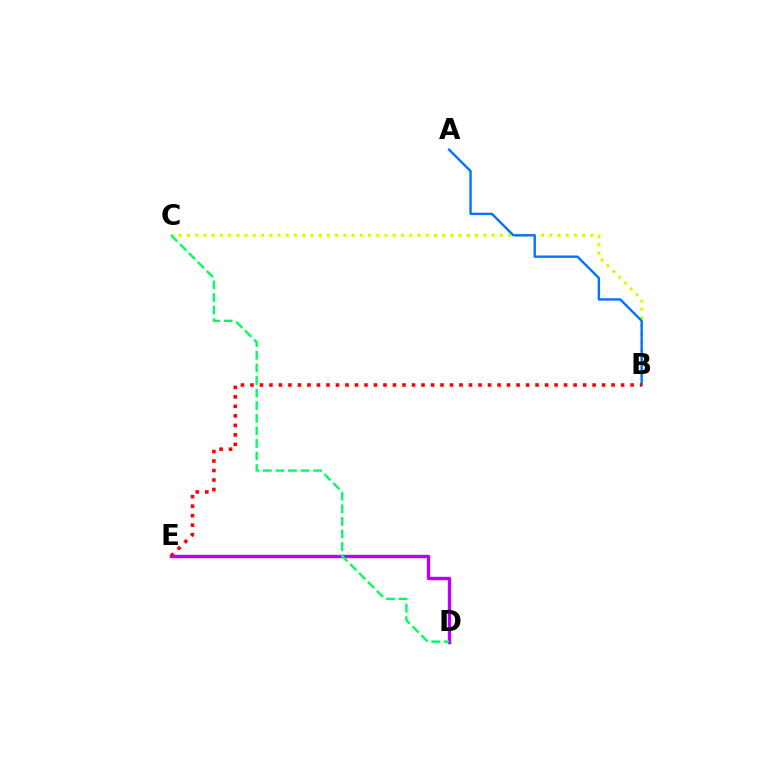{('B', 'C'): [{'color': '#d1ff00', 'line_style': 'dotted', 'thickness': 2.24}], ('A', 'B'): [{'color': '#0074ff', 'line_style': 'solid', 'thickness': 1.72}], ('B', 'E'): [{'color': '#ff0000', 'line_style': 'dotted', 'thickness': 2.58}], ('D', 'E'): [{'color': '#b900ff', 'line_style': 'solid', 'thickness': 2.44}], ('C', 'D'): [{'color': '#00ff5c', 'line_style': 'dashed', 'thickness': 1.71}]}